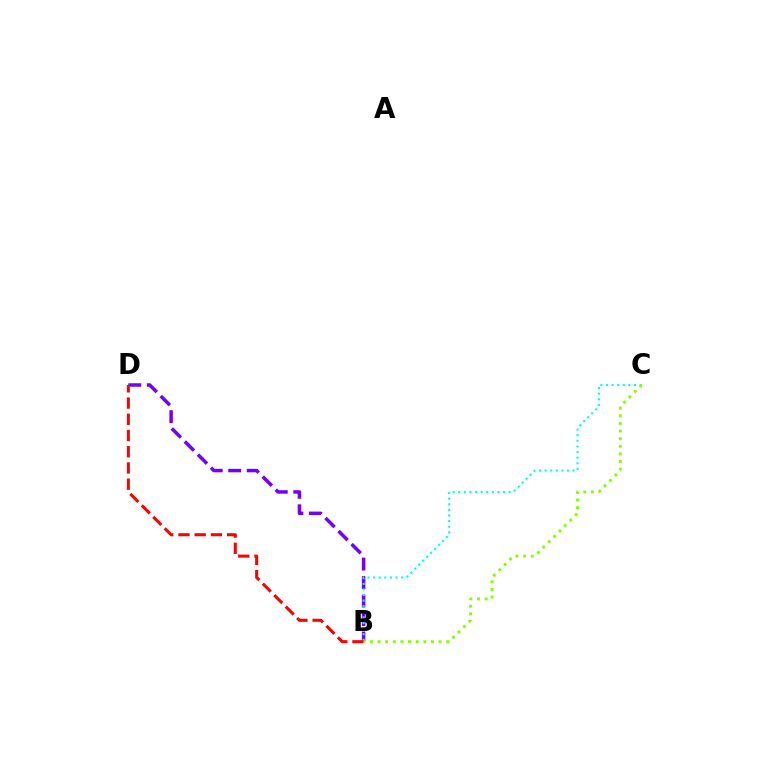{('B', 'D'): [{'color': '#7200ff', 'line_style': 'dashed', 'thickness': 2.51}, {'color': '#ff0000', 'line_style': 'dashed', 'thickness': 2.2}], ('B', 'C'): [{'color': '#00fff6', 'line_style': 'dotted', 'thickness': 1.52}, {'color': '#84ff00', 'line_style': 'dotted', 'thickness': 2.07}]}